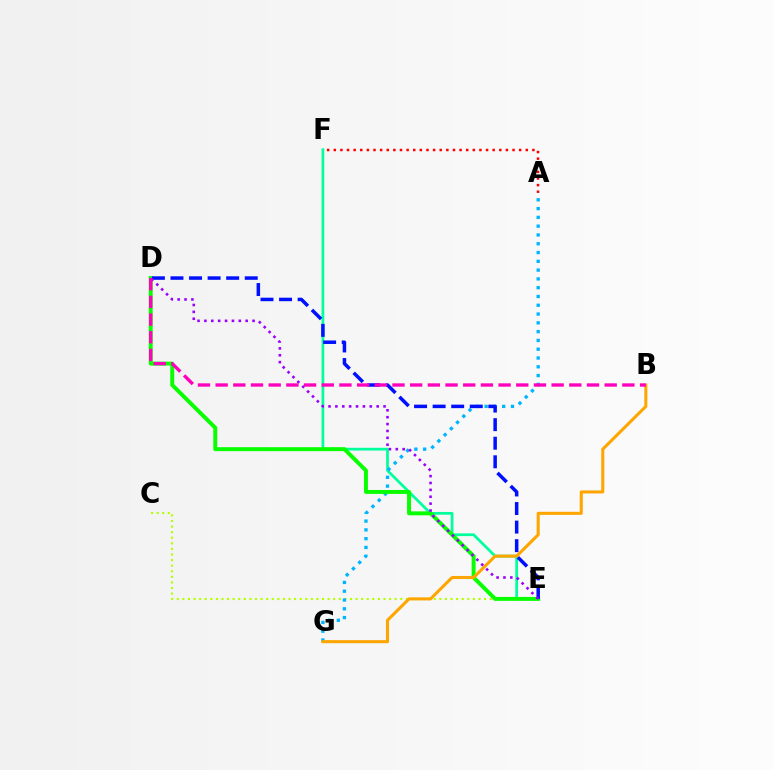{('C', 'E'): [{'color': '#b3ff00', 'line_style': 'dotted', 'thickness': 1.52}], ('A', 'F'): [{'color': '#ff0000', 'line_style': 'dotted', 'thickness': 1.8}], ('E', 'F'): [{'color': '#00ff9d', 'line_style': 'solid', 'thickness': 1.97}], ('A', 'G'): [{'color': '#00b5ff', 'line_style': 'dotted', 'thickness': 2.39}], ('D', 'E'): [{'color': '#08ff00', 'line_style': 'solid', 'thickness': 2.84}, {'color': '#0010ff', 'line_style': 'dashed', 'thickness': 2.52}, {'color': '#9b00ff', 'line_style': 'dotted', 'thickness': 1.87}], ('B', 'G'): [{'color': '#ffa500', 'line_style': 'solid', 'thickness': 2.2}], ('B', 'D'): [{'color': '#ff00bd', 'line_style': 'dashed', 'thickness': 2.4}]}